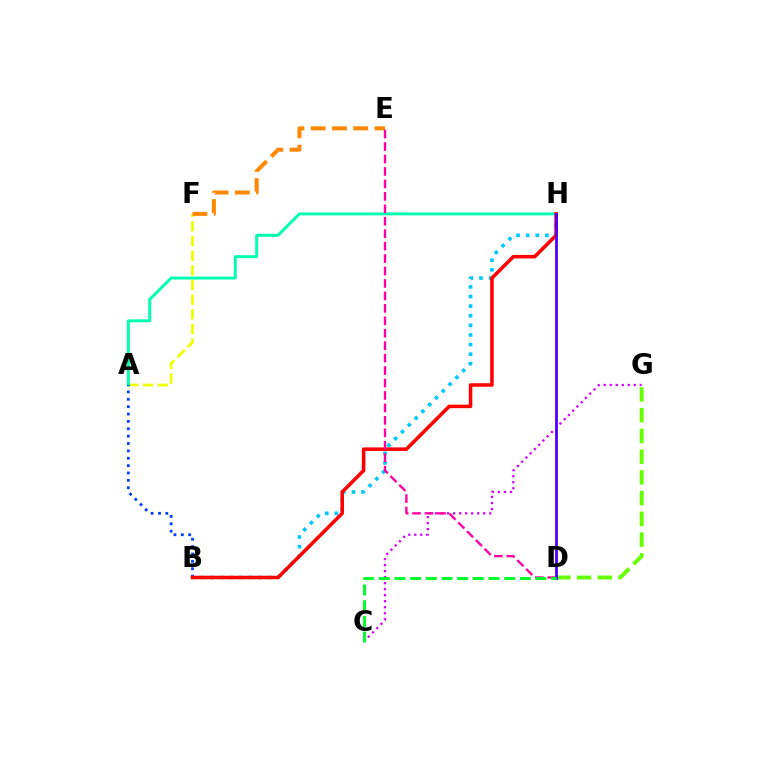{('B', 'H'): [{'color': '#00c7ff', 'line_style': 'dotted', 'thickness': 2.61}, {'color': '#ff0000', 'line_style': 'solid', 'thickness': 2.54}], ('A', 'F'): [{'color': '#eeff00', 'line_style': 'dashed', 'thickness': 1.99}], ('A', 'H'): [{'color': '#00ffaf', 'line_style': 'solid', 'thickness': 2.13}], ('C', 'G'): [{'color': '#d600ff', 'line_style': 'dotted', 'thickness': 1.64}], ('E', 'F'): [{'color': '#ff8800', 'line_style': 'dashed', 'thickness': 2.89}], ('A', 'B'): [{'color': '#003fff', 'line_style': 'dotted', 'thickness': 2.0}], ('D', 'G'): [{'color': '#66ff00', 'line_style': 'dashed', 'thickness': 2.82}], ('D', 'E'): [{'color': '#ff00a0', 'line_style': 'dashed', 'thickness': 1.69}], ('D', 'H'): [{'color': '#4f00ff', 'line_style': 'solid', 'thickness': 2.03}], ('C', 'D'): [{'color': '#00ff27', 'line_style': 'dashed', 'thickness': 2.13}]}